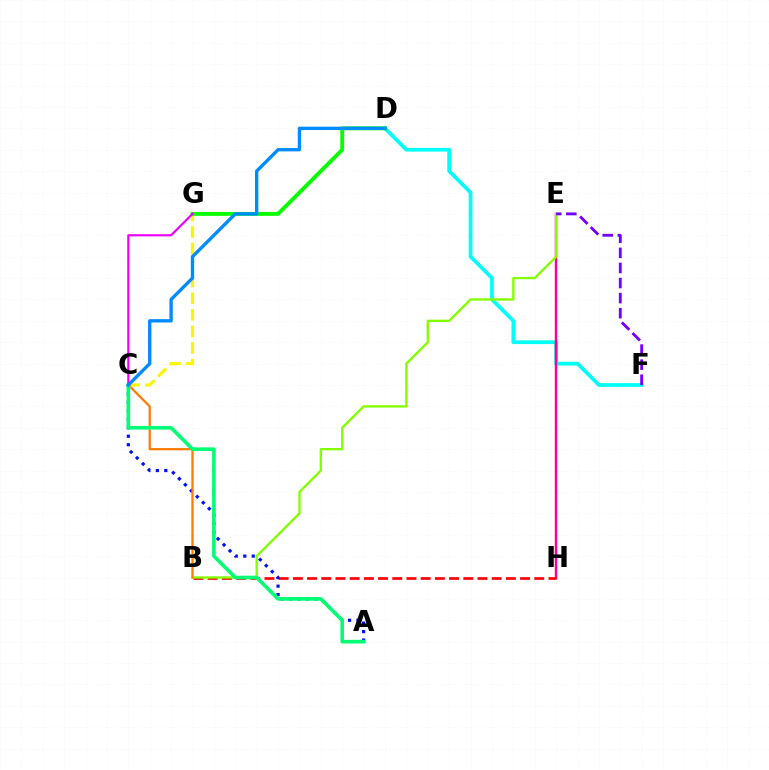{('D', 'F'): [{'color': '#00fff6', 'line_style': 'solid', 'thickness': 2.69}], ('C', 'G'): [{'color': '#fcf500', 'line_style': 'dashed', 'thickness': 2.25}, {'color': '#ee00ff', 'line_style': 'solid', 'thickness': 1.57}], ('E', 'H'): [{'color': '#ff0094', 'line_style': 'solid', 'thickness': 1.76}], ('B', 'H'): [{'color': '#ff0000', 'line_style': 'dashed', 'thickness': 1.93}], ('B', 'E'): [{'color': '#84ff00', 'line_style': 'solid', 'thickness': 1.68}], ('D', 'G'): [{'color': '#08ff00', 'line_style': 'solid', 'thickness': 2.81}], ('A', 'C'): [{'color': '#0010ff', 'line_style': 'dotted', 'thickness': 2.3}, {'color': '#00ff74', 'line_style': 'solid', 'thickness': 2.61}], ('E', 'F'): [{'color': '#7200ff', 'line_style': 'dashed', 'thickness': 2.05}], ('B', 'C'): [{'color': '#ff7c00', 'line_style': 'solid', 'thickness': 1.63}], ('C', 'D'): [{'color': '#008cff', 'line_style': 'solid', 'thickness': 2.41}]}